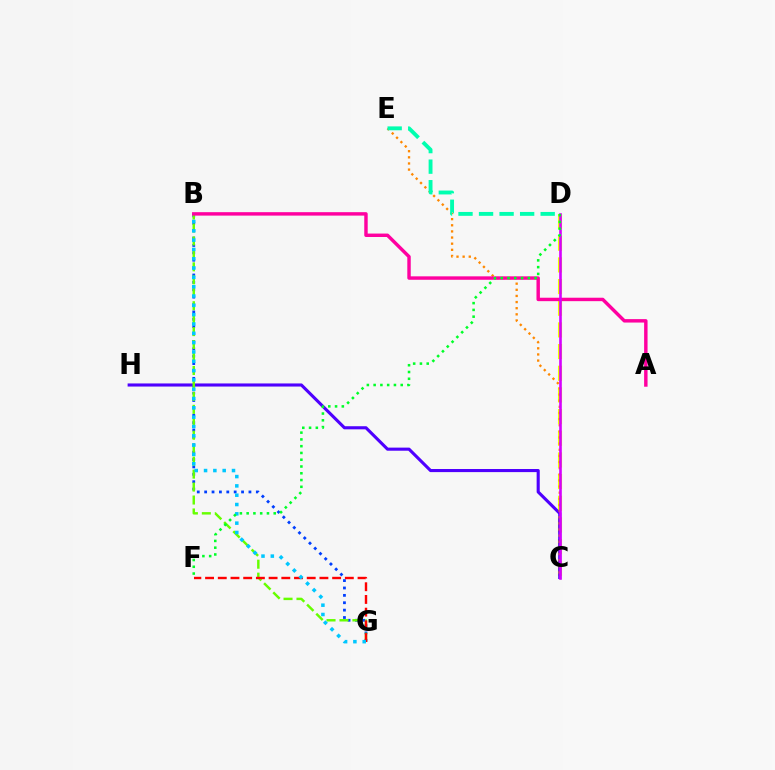{('C', 'D'): [{'color': '#eeff00', 'line_style': 'dashed', 'thickness': 2.94}, {'color': '#d600ff', 'line_style': 'solid', 'thickness': 1.89}], ('C', 'H'): [{'color': '#4f00ff', 'line_style': 'solid', 'thickness': 2.23}], ('B', 'G'): [{'color': '#003fff', 'line_style': 'dotted', 'thickness': 2.01}, {'color': '#66ff00', 'line_style': 'dashed', 'thickness': 1.76}, {'color': '#00c7ff', 'line_style': 'dotted', 'thickness': 2.53}], ('F', 'G'): [{'color': '#ff0000', 'line_style': 'dashed', 'thickness': 1.73}], ('C', 'E'): [{'color': '#ff8800', 'line_style': 'dotted', 'thickness': 1.67}], ('A', 'B'): [{'color': '#ff00a0', 'line_style': 'solid', 'thickness': 2.47}], ('D', 'F'): [{'color': '#00ff27', 'line_style': 'dotted', 'thickness': 1.84}], ('D', 'E'): [{'color': '#00ffaf', 'line_style': 'dashed', 'thickness': 2.79}]}